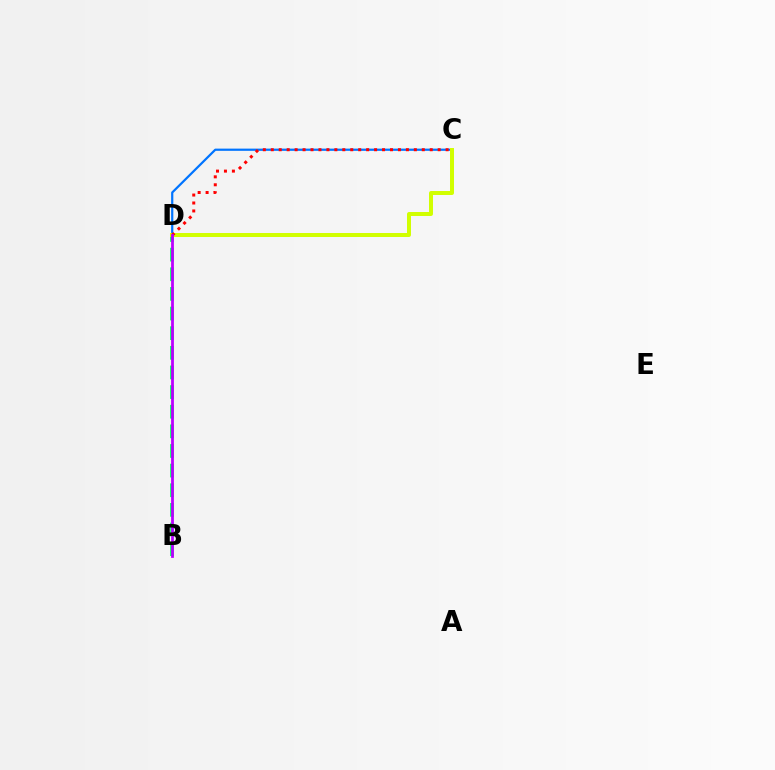{('B', 'D'): [{'color': '#00ff5c', 'line_style': 'dashed', 'thickness': 2.67}, {'color': '#b900ff', 'line_style': 'solid', 'thickness': 2.0}], ('C', 'D'): [{'color': '#0074ff', 'line_style': 'solid', 'thickness': 1.59}, {'color': '#d1ff00', 'line_style': 'solid', 'thickness': 2.86}, {'color': '#ff0000', 'line_style': 'dotted', 'thickness': 2.16}]}